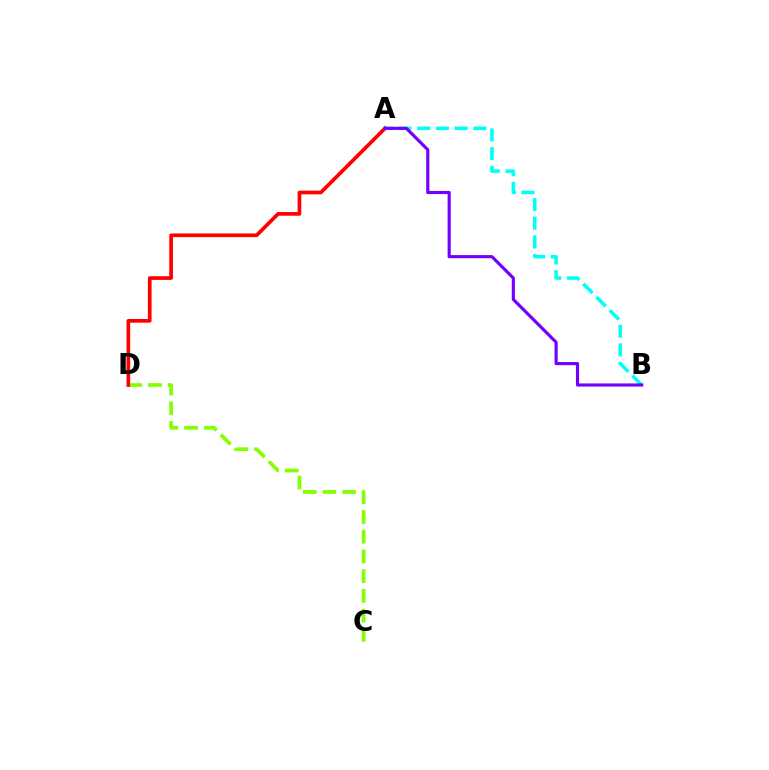{('A', 'B'): [{'color': '#00fff6', 'line_style': 'dashed', 'thickness': 2.54}, {'color': '#7200ff', 'line_style': 'solid', 'thickness': 2.26}], ('C', 'D'): [{'color': '#84ff00', 'line_style': 'dashed', 'thickness': 2.68}], ('A', 'D'): [{'color': '#ff0000', 'line_style': 'solid', 'thickness': 2.65}]}